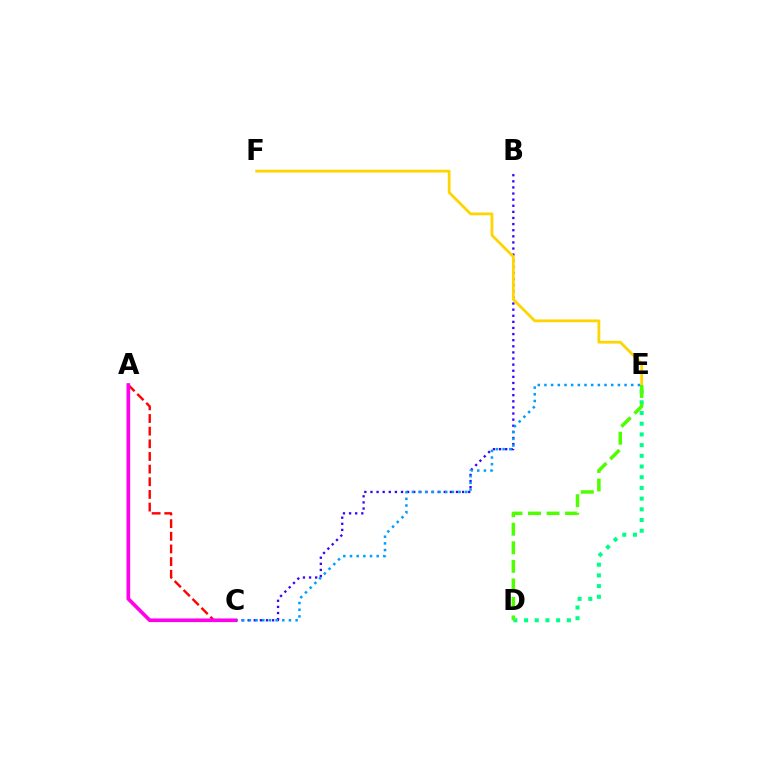{('B', 'C'): [{'color': '#3700ff', 'line_style': 'dotted', 'thickness': 1.66}], ('D', 'E'): [{'color': '#00ff86', 'line_style': 'dotted', 'thickness': 2.91}, {'color': '#4fff00', 'line_style': 'dashed', 'thickness': 2.52}], ('E', 'F'): [{'color': '#ffd500', 'line_style': 'solid', 'thickness': 2.0}], ('A', 'C'): [{'color': '#ff0000', 'line_style': 'dashed', 'thickness': 1.72}, {'color': '#ff00ed', 'line_style': 'solid', 'thickness': 2.63}], ('C', 'E'): [{'color': '#009eff', 'line_style': 'dotted', 'thickness': 1.81}]}